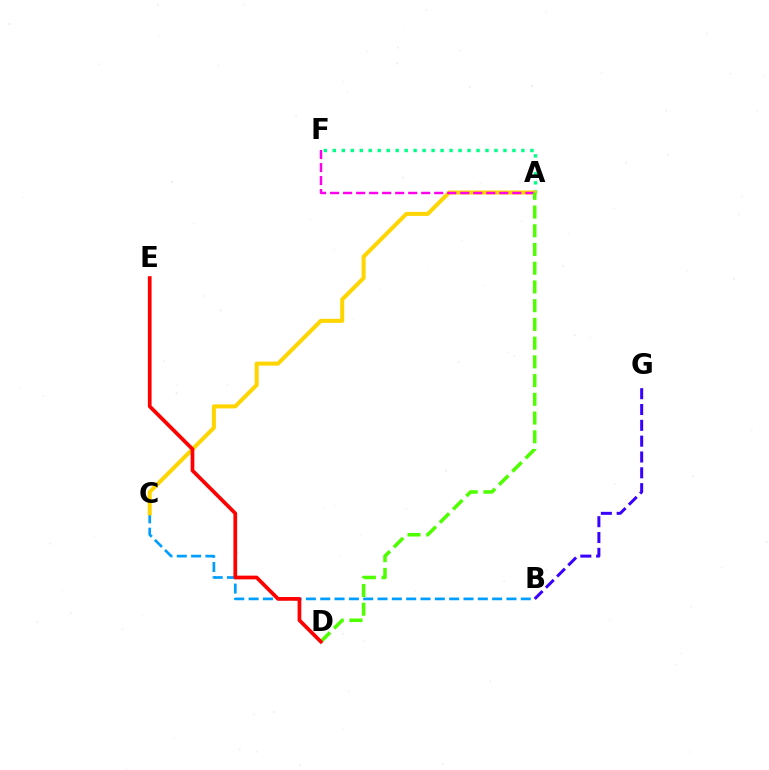{('A', 'F'): [{'color': '#00ff86', 'line_style': 'dotted', 'thickness': 2.44}, {'color': '#ff00ed', 'line_style': 'dashed', 'thickness': 1.77}], ('B', 'C'): [{'color': '#009eff', 'line_style': 'dashed', 'thickness': 1.95}], ('B', 'G'): [{'color': '#3700ff', 'line_style': 'dashed', 'thickness': 2.15}], ('A', 'C'): [{'color': '#ffd500', 'line_style': 'solid', 'thickness': 2.89}], ('A', 'D'): [{'color': '#4fff00', 'line_style': 'dashed', 'thickness': 2.54}], ('D', 'E'): [{'color': '#ff0000', 'line_style': 'solid', 'thickness': 2.67}]}